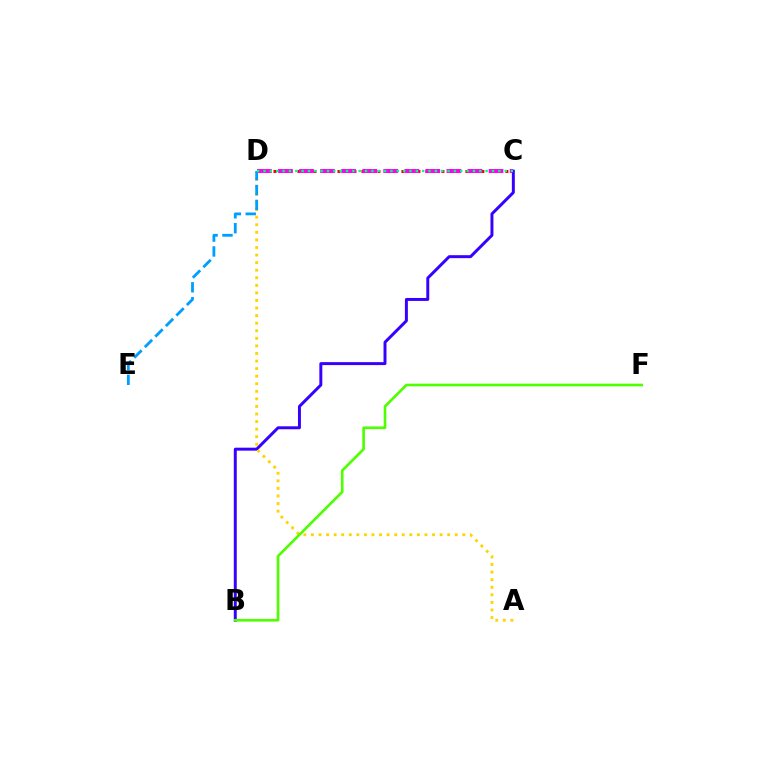{('C', 'D'): [{'color': '#ff0000', 'line_style': 'dotted', 'thickness': 2.17}, {'color': '#ff00ed', 'line_style': 'dashed', 'thickness': 2.86}, {'color': '#00ff86', 'line_style': 'dotted', 'thickness': 1.72}], ('B', 'C'): [{'color': '#3700ff', 'line_style': 'solid', 'thickness': 2.13}], ('A', 'D'): [{'color': '#ffd500', 'line_style': 'dotted', 'thickness': 2.06}], ('D', 'E'): [{'color': '#009eff', 'line_style': 'dashed', 'thickness': 2.02}], ('B', 'F'): [{'color': '#4fff00', 'line_style': 'solid', 'thickness': 1.92}]}